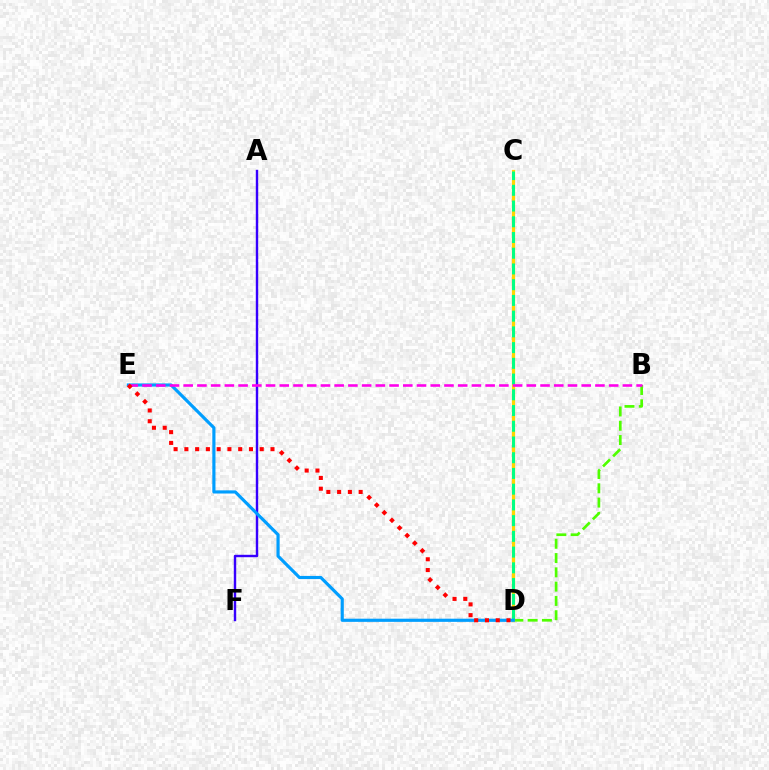{('A', 'F'): [{'color': '#3700ff', 'line_style': 'solid', 'thickness': 1.74}], ('B', 'D'): [{'color': '#4fff00', 'line_style': 'dashed', 'thickness': 1.94}], ('C', 'D'): [{'color': '#ffd500', 'line_style': 'solid', 'thickness': 2.34}, {'color': '#00ff86', 'line_style': 'dashed', 'thickness': 2.14}], ('D', 'E'): [{'color': '#009eff', 'line_style': 'solid', 'thickness': 2.27}, {'color': '#ff0000', 'line_style': 'dotted', 'thickness': 2.92}], ('B', 'E'): [{'color': '#ff00ed', 'line_style': 'dashed', 'thickness': 1.86}]}